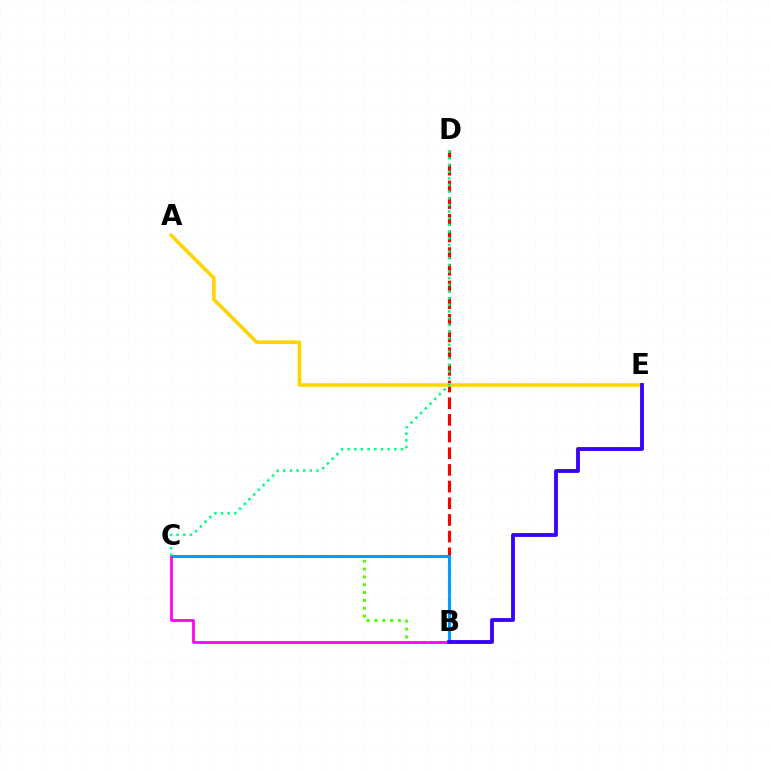{('B', 'C'): [{'color': '#4fff00', 'line_style': 'dotted', 'thickness': 2.13}, {'color': '#009eff', 'line_style': 'solid', 'thickness': 2.15}, {'color': '#ff00ed', 'line_style': 'solid', 'thickness': 1.97}], ('B', 'D'): [{'color': '#ff0000', 'line_style': 'dashed', 'thickness': 2.27}], ('A', 'E'): [{'color': '#ffd500', 'line_style': 'solid', 'thickness': 2.6}], ('B', 'E'): [{'color': '#3700ff', 'line_style': 'solid', 'thickness': 2.76}], ('C', 'D'): [{'color': '#00ff86', 'line_style': 'dotted', 'thickness': 1.81}]}